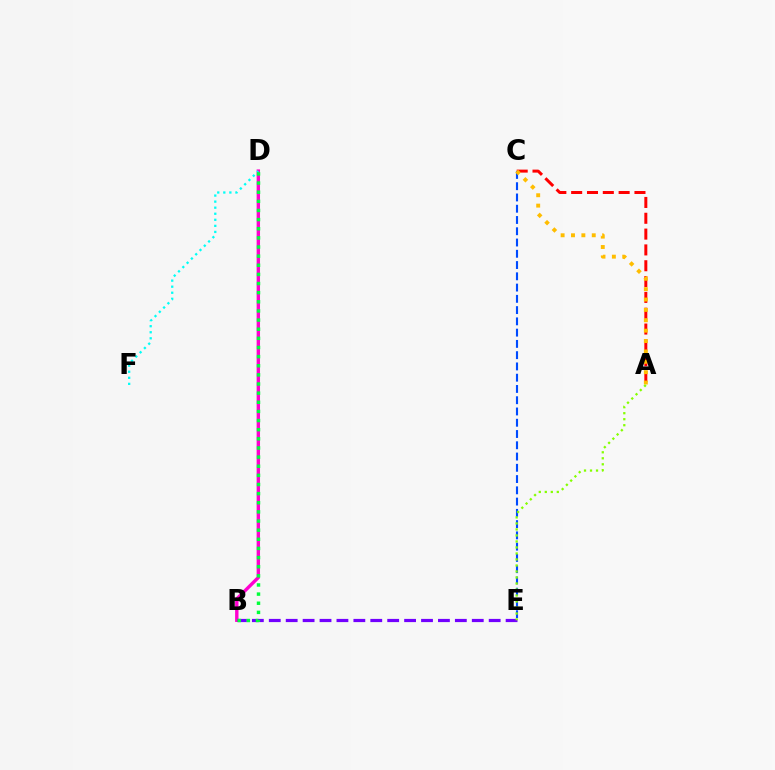{('A', 'C'): [{'color': '#ff0000', 'line_style': 'dashed', 'thickness': 2.15}, {'color': '#ffbd00', 'line_style': 'dotted', 'thickness': 2.82}], ('B', 'D'): [{'color': '#ff00cf', 'line_style': 'solid', 'thickness': 2.43}, {'color': '#00ff39', 'line_style': 'dotted', 'thickness': 2.48}], ('C', 'E'): [{'color': '#004bff', 'line_style': 'dashed', 'thickness': 1.53}], ('B', 'E'): [{'color': '#7200ff', 'line_style': 'dashed', 'thickness': 2.3}], ('D', 'F'): [{'color': '#00fff6', 'line_style': 'dotted', 'thickness': 1.65}], ('A', 'E'): [{'color': '#84ff00', 'line_style': 'dotted', 'thickness': 1.63}]}